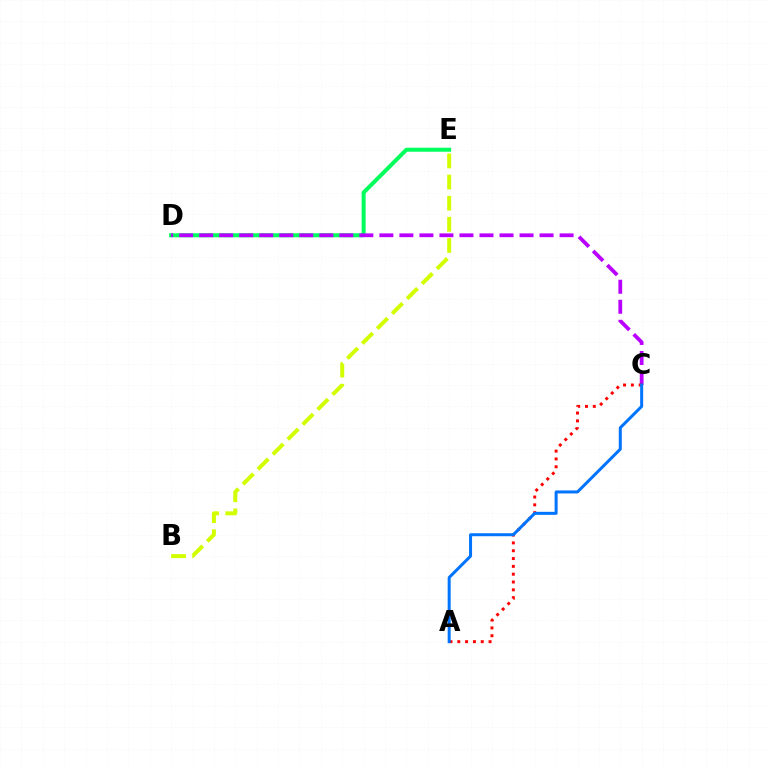{('D', 'E'): [{'color': '#00ff5c', 'line_style': 'solid', 'thickness': 2.89}], ('B', 'E'): [{'color': '#d1ff00', 'line_style': 'dashed', 'thickness': 2.87}], ('C', 'D'): [{'color': '#b900ff', 'line_style': 'dashed', 'thickness': 2.72}], ('A', 'C'): [{'color': '#ff0000', 'line_style': 'dotted', 'thickness': 2.13}, {'color': '#0074ff', 'line_style': 'solid', 'thickness': 2.16}]}